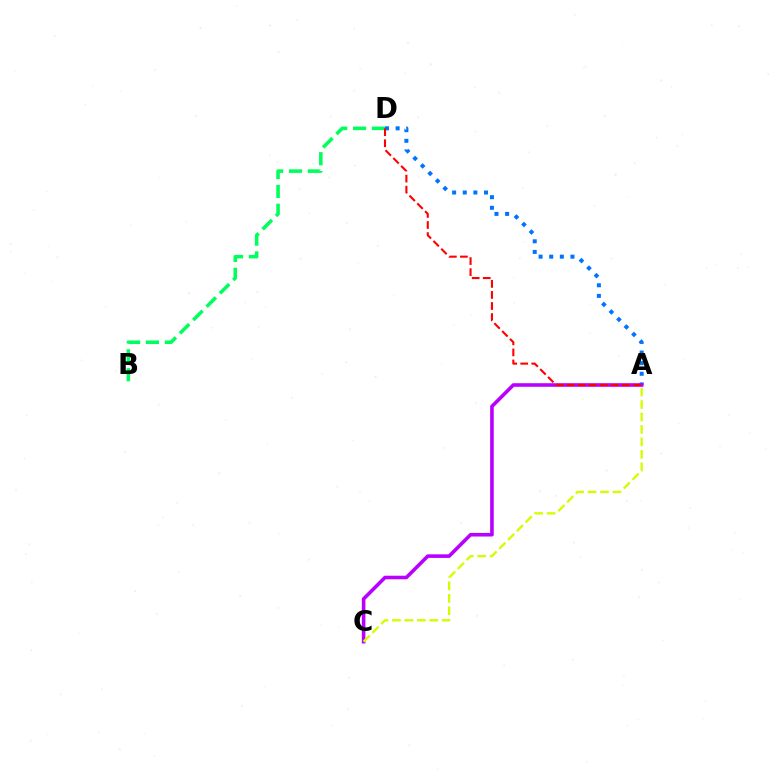{('A', 'D'): [{'color': '#0074ff', 'line_style': 'dotted', 'thickness': 2.89}, {'color': '#ff0000', 'line_style': 'dashed', 'thickness': 1.5}], ('A', 'C'): [{'color': '#b900ff', 'line_style': 'solid', 'thickness': 2.59}, {'color': '#d1ff00', 'line_style': 'dashed', 'thickness': 1.69}], ('B', 'D'): [{'color': '#00ff5c', 'line_style': 'dashed', 'thickness': 2.56}]}